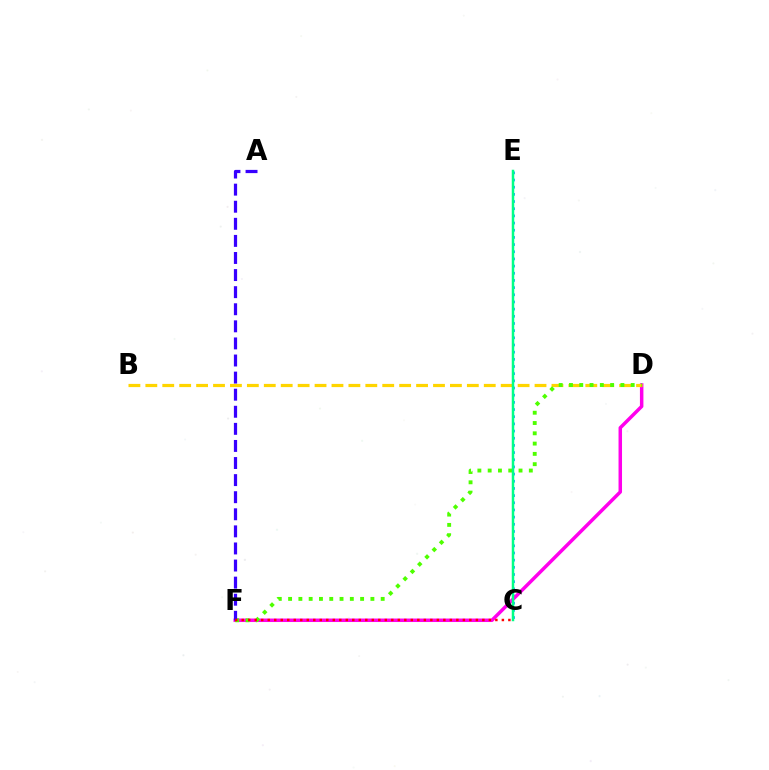{('C', 'E'): [{'color': '#009eff', 'line_style': 'dotted', 'thickness': 1.95}, {'color': '#00ff86', 'line_style': 'solid', 'thickness': 1.8}], ('D', 'F'): [{'color': '#ff00ed', 'line_style': 'solid', 'thickness': 2.51}, {'color': '#4fff00', 'line_style': 'dotted', 'thickness': 2.8}], ('B', 'D'): [{'color': '#ffd500', 'line_style': 'dashed', 'thickness': 2.3}], ('A', 'F'): [{'color': '#3700ff', 'line_style': 'dashed', 'thickness': 2.32}], ('C', 'F'): [{'color': '#ff0000', 'line_style': 'dotted', 'thickness': 1.77}]}